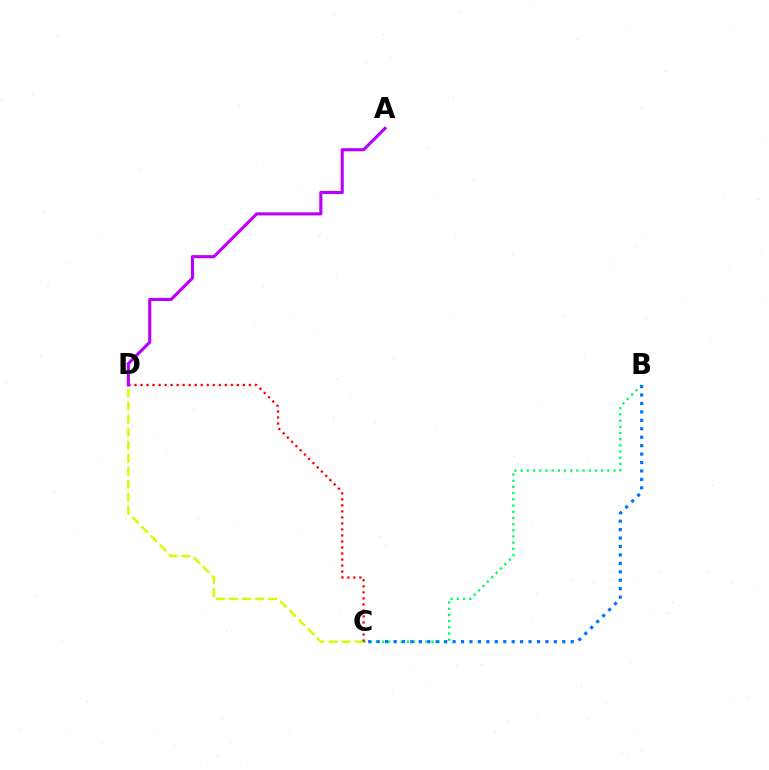{('C', 'D'): [{'color': '#d1ff00', 'line_style': 'dashed', 'thickness': 1.77}, {'color': '#ff0000', 'line_style': 'dotted', 'thickness': 1.64}], ('B', 'C'): [{'color': '#00ff5c', 'line_style': 'dotted', 'thickness': 1.68}, {'color': '#0074ff', 'line_style': 'dotted', 'thickness': 2.29}], ('A', 'D'): [{'color': '#b900ff', 'line_style': 'solid', 'thickness': 2.23}]}